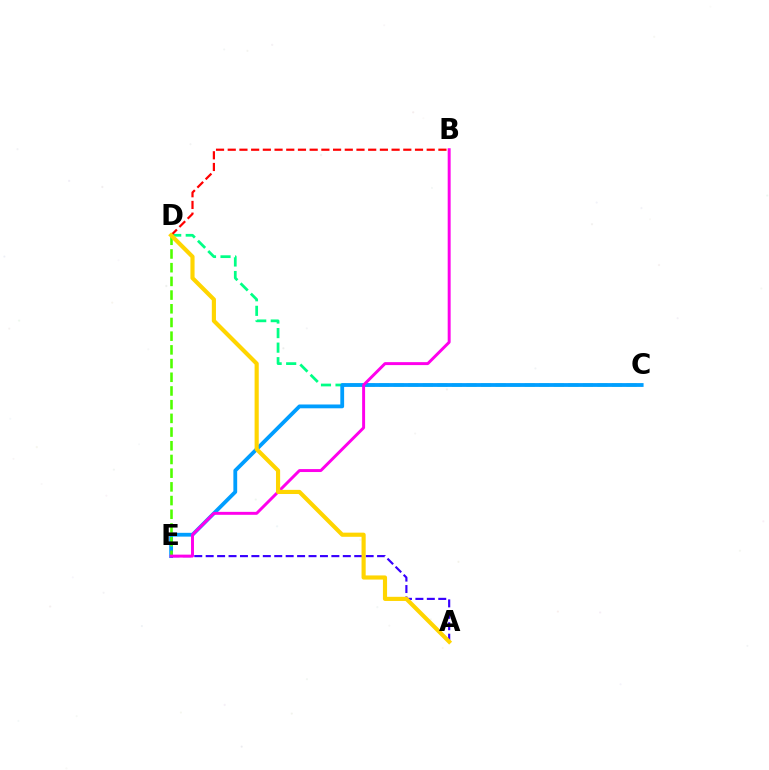{('C', 'D'): [{'color': '#00ff86', 'line_style': 'dashed', 'thickness': 1.98}], ('C', 'E'): [{'color': '#009eff', 'line_style': 'solid', 'thickness': 2.74}], ('A', 'E'): [{'color': '#3700ff', 'line_style': 'dashed', 'thickness': 1.55}], ('D', 'E'): [{'color': '#4fff00', 'line_style': 'dashed', 'thickness': 1.86}], ('B', 'E'): [{'color': '#ff00ed', 'line_style': 'solid', 'thickness': 2.12}], ('B', 'D'): [{'color': '#ff0000', 'line_style': 'dashed', 'thickness': 1.59}], ('A', 'D'): [{'color': '#ffd500', 'line_style': 'solid', 'thickness': 2.98}]}